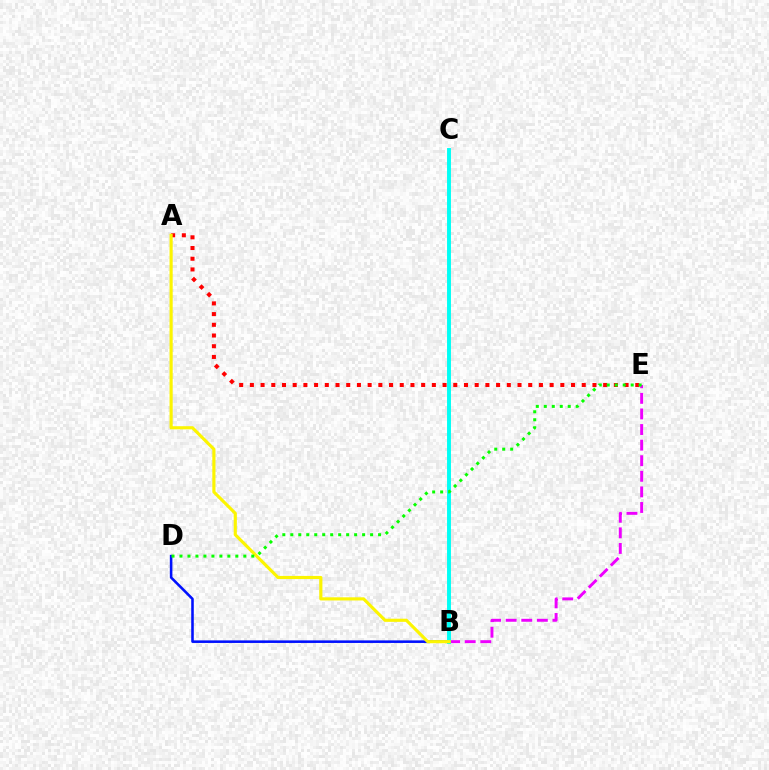{('B', 'E'): [{'color': '#ee00ff', 'line_style': 'dashed', 'thickness': 2.12}], ('A', 'E'): [{'color': '#ff0000', 'line_style': 'dotted', 'thickness': 2.91}], ('B', 'D'): [{'color': '#0010ff', 'line_style': 'solid', 'thickness': 1.85}], ('B', 'C'): [{'color': '#00fff6', 'line_style': 'solid', 'thickness': 2.82}], ('A', 'B'): [{'color': '#fcf500', 'line_style': 'solid', 'thickness': 2.26}], ('D', 'E'): [{'color': '#08ff00', 'line_style': 'dotted', 'thickness': 2.17}]}